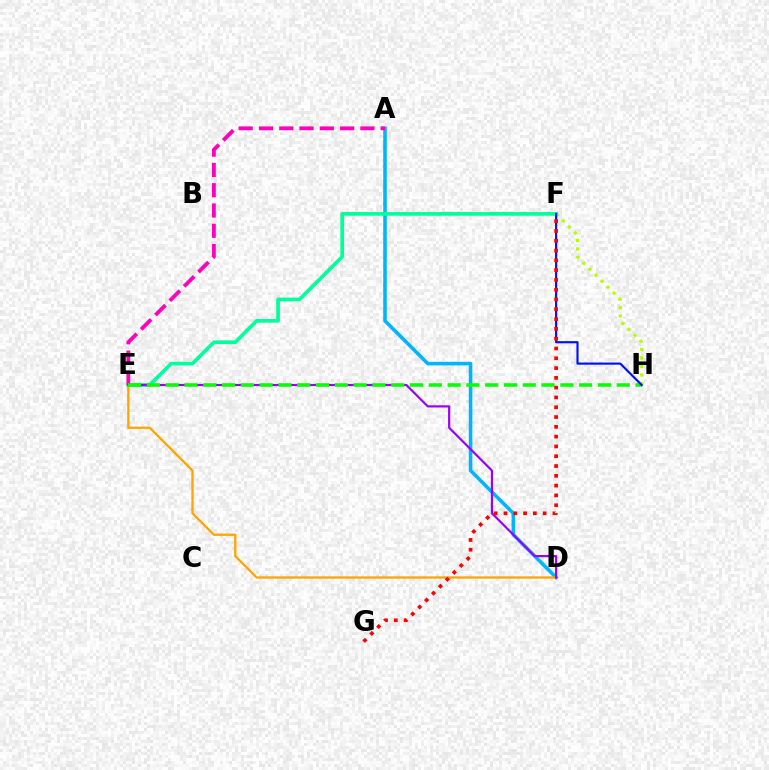{('A', 'D'): [{'color': '#00b5ff', 'line_style': 'solid', 'thickness': 2.57}], ('F', 'H'): [{'color': '#b3ff00', 'line_style': 'dotted', 'thickness': 2.3}, {'color': '#0010ff', 'line_style': 'solid', 'thickness': 1.55}], ('E', 'F'): [{'color': '#00ff9d', 'line_style': 'solid', 'thickness': 2.65}], ('D', 'E'): [{'color': '#ffa500', 'line_style': 'solid', 'thickness': 1.66}, {'color': '#9b00ff', 'line_style': 'solid', 'thickness': 1.57}], ('A', 'E'): [{'color': '#ff00bd', 'line_style': 'dashed', 'thickness': 2.76}], ('E', 'H'): [{'color': '#08ff00', 'line_style': 'dashed', 'thickness': 2.55}], ('F', 'G'): [{'color': '#ff0000', 'line_style': 'dotted', 'thickness': 2.66}]}